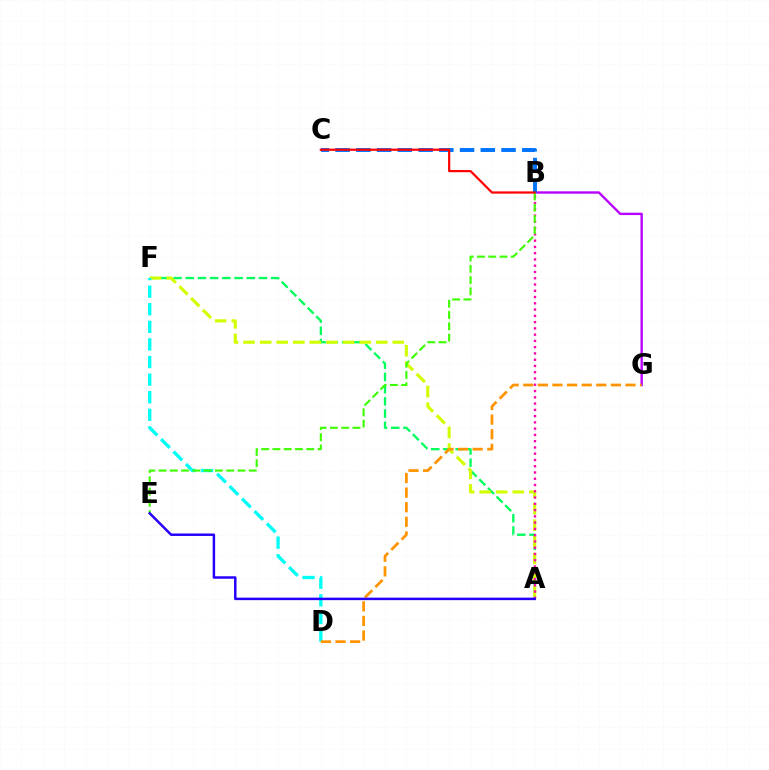{('A', 'F'): [{'color': '#00ff5c', 'line_style': 'dashed', 'thickness': 1.66}, {'color': '#d1ff00', 'line_style': 'dashed', 'thickness': 2.25}], ('B', 'G'): [{'color': '#b900ff', 'line_style': 'solid', 'thickness': 1.71}], ('A', 'B'): [{'color': '#ff00ac', 'line_style': 'dotted', 'thickness': 1.7}], ('D', 'F'): [{'color': '#00fff6', 'line_style': 'dashed', 'thickness': 2.39}], ('B', 'E'): [{'color': '#3dff00', 'line_style': 'dashed', 'thickness': 1.53}], ('B', 'C'): [{'color': '#0074ff', 'line_style': 'dashed', 'thickness': 2.82}, {'color': '#ff0000', 'line_style': 'solid', 'thickness': 1.58}], ('D', 'G'): [{'color': '#ff9400', 'line_style': 'dashed', 'thickness': 1.98}], ('A', 'E'): [{'color': '#2500ff', 'line_style': 'solid', 'thickness': 1.79}]}